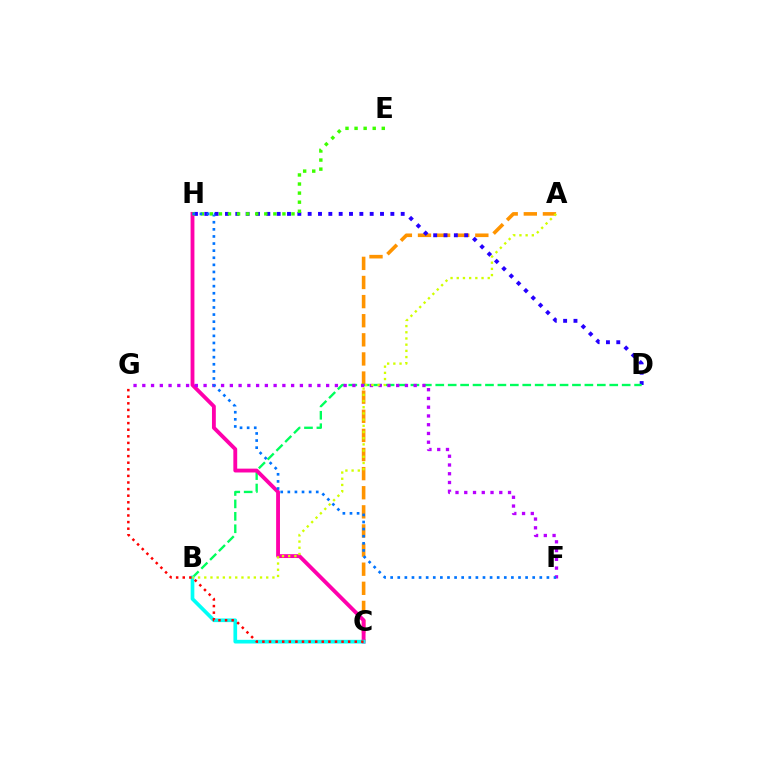{('A', 'C'): [{'color': '#ff9400', 'line_style': 'dashed', 'thickness': 2.6}], ('D', 'H'): [{'color': '#2500ff', 'line_style': 'dotted', 'thickness': 2.81}], ('B', 'D'): [{'color': '#00ff5c', 'line_style': 'dashed', 'thickness': 1.69}], ('C', 'H'): [{'color': '#ff00ac', 'line_style': 'solid', 'thickness': 2.77}], ('B', 'C'): [{'color': '#00fff6', 'line_style': 'solid', 'thickness': 2.65}], ('F', 'G'): [{'color': '#b900ff', 'line_style': 'dotted', 'thickness': 2.38}], ('E', 'H'): [{'color': '#3dff00', 'line_style': 'dotted', 'thickness': 2.46}], ('A', 'B'): [{'color': '#d1ff00', 'line_style': 'dotted', 'thickness': 1.68}], ('F', 'H'): [{'color': '#0074ff', 'line_style': 'dotted', 'thickness': 1.93}], ('C', 'G'): [{'color': '#ff0000', 'line_style': 'dotted', 'thickness': 1.79}]}